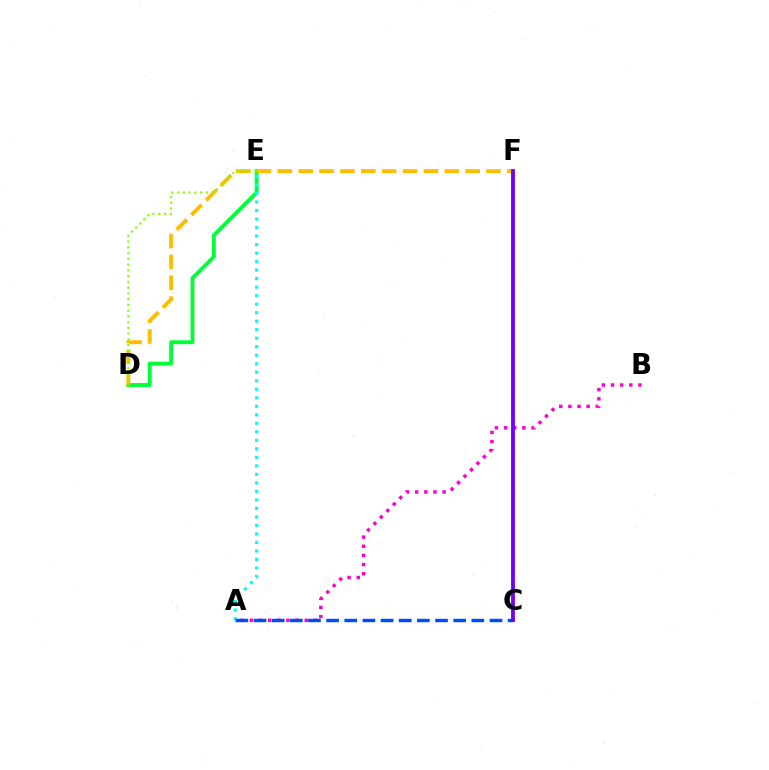{('D', 'E'): [{'color': '#00ff39', 'line_style': 'solid', 'thickness': 2.78}, {'color': '#84ff00', 'line_style': 'dotted', 'thickness': 1.56}], ('D', 'F'): [{'color': '#ffbd00', 'line_style': 'dashed', 'thickness': 2.83}], ('A', 'B'): [{'color': '#ff00cf', 'line_style': 'dotted', 'thickness': 2.48}], ('A', 'E'): [{'color': '#00fff6', 'line_style': 'dotted', 'thickness': 2.31}], ('A', 'C'): [{'color': '#004bff', 'line_style': 'dashed', 'thickness': 2.47}], ('C', 'F'): [{'color': '#ff0000', 'line_style': 'dotted', 'thickness': 1.77}, {'color': '#7200ff', 'line_style': 'solid', 'thickness': 2.75}]}